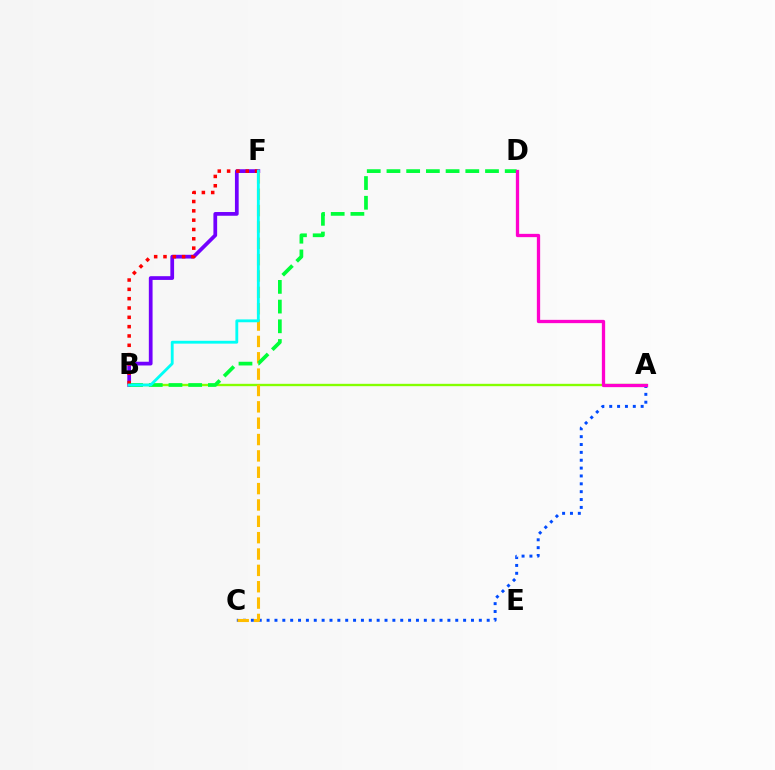{('A', 'C'): [{'color': '#004bff', 'line_style': 'dotted', 'thickness': 2.14}], ('B', 'F'): [{'color': '#7200ff', 'line_style': 'solid', 'thickness': 2.69}, {'color': '#ff0000', 'line_style': 'dotted', 'thickness': 2.53}, {'color': '#00fff6', 'line_style': 'solid', 'thickness': 2.04}], ('A', 'B'): [{'color': '#84ff00', 'line_style': 'solid', 'thickness': 1.7}], ('C', 'F'): [{'color': '#ffbd00', 'line_style': 'dashed', 'thickness': 2.22}], ('B', 'D'): [{'color': '#00ff39', 'line_style': 'dashed', 'thickness': 2.68}], ('A', 'D'): [{'color': '#ff00cf', 'line_style': 'solid', 'thickness': 2.37}]}